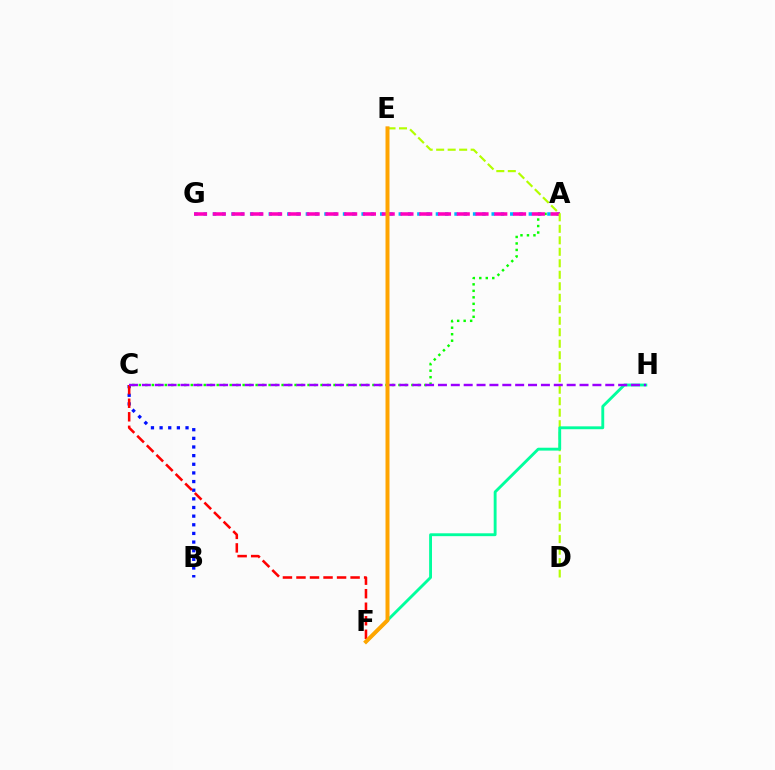{('A', 'G'): [{'color': '#00b5ff', 'line_style': 'dotted', 'thickness': 2.52}, {'color': '#ff00bd', 'line_style': 'dashed', 'thickness': 2.55}], ('A', 'C'): [{'color': '#08ff00', 'line_style': 'dotted', 'thickness': 1.76}], ('B', 'C'): [{'color': '#0010ff', 'line_style': 'dotted', 'thickness': 2.35}], ('D', 'E'): [{'color': '#b3ff00', 'line_style': 'dashed', 'thickness': 1.56}], ('F', 'H'): [{'color': '#00ff9d', 'line_style': 'solid', 'thickness': 2.07}], ('C', 'F'): [{'color': '#ff0000', 'line_style': 'dashed', 'thickness': 1.84}], ('C', 'H'): [{'color': '#9b00ff', 'line_style': 'dashed', 'thickness': 1.75}], ('E', 'F'): [{'color': '#ffa500', 'line_style': 'solid', 'thickness': 2.86}]}